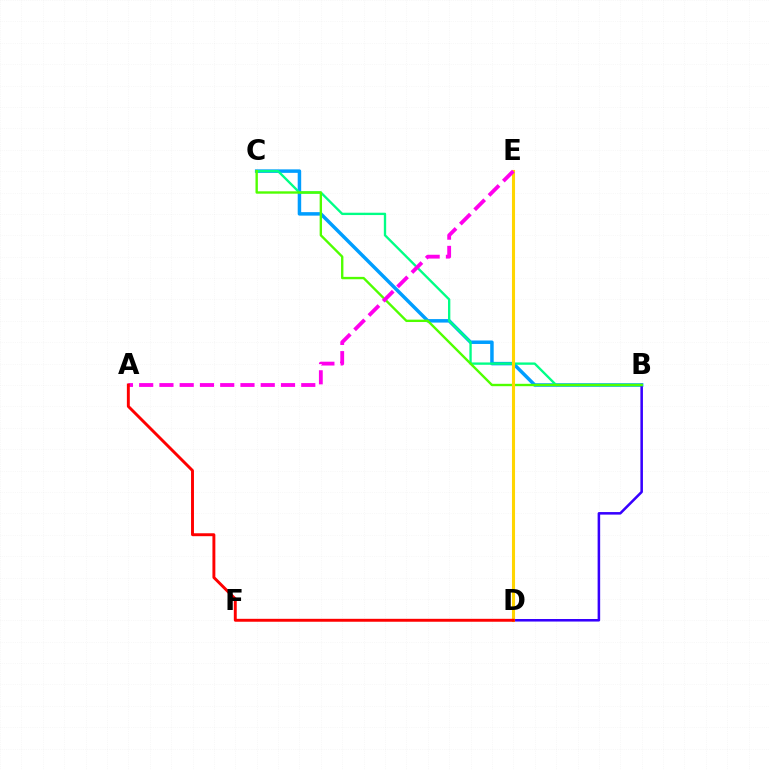{('B', 'C'): [{'color': '#009eff', 'line_style': 'solid', 'thickness': 2.51}, {'color': '#00ff86', 'line_style': 'solid', 'thickness': 1.69}, {'color': '#4fff00', 'line_style': 'solid', 'thickness': 1.71}], ('B', 'D'): [{'color': '#3700ff', 'line_style': 'solid', 'thickness': 1.83}], ('D', 'E'): [{'color': '#ffd500', 'line_style': 'solid', 'thickness': 2.23}], ('A', 'E'): [{'color': '#ff00ed', 'line_style': 'dashed', 'thickness': 2.75}], ('A', 'D'): [{'color': '#ff0000', 'line_style': 'solid', 'thickness': 2.1}]}